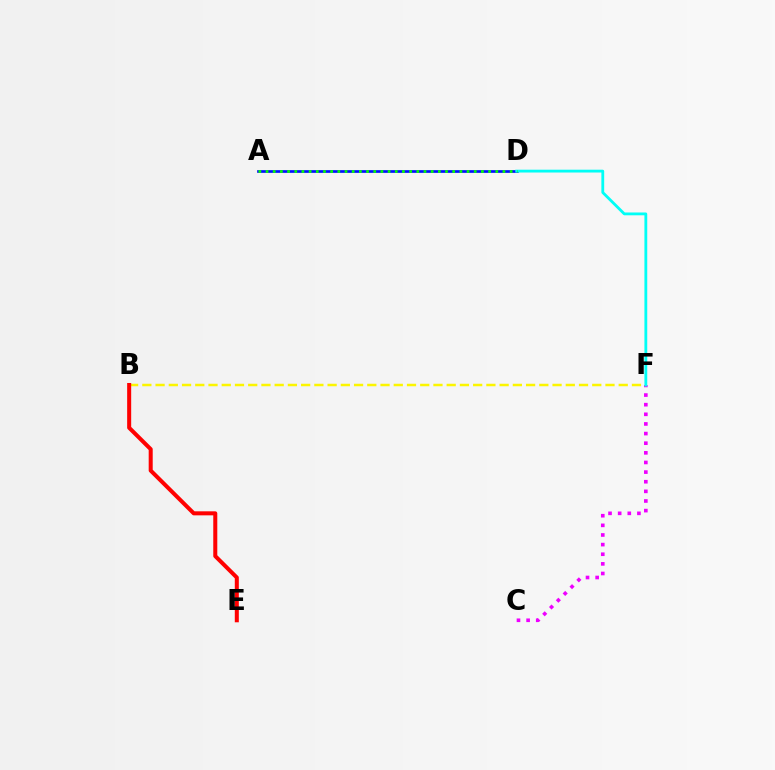{('A', 'D'): [{'color': '#0010ff', 'line_style': 'solid', 'thickness': 1.93}, {'color': '#08ff00', 'line_style': 'dotted', 'thickness': 1.95}], ('C', 'F'): [{'color': '#ee00ff', 'line_style': 'dotted', 'thickness': 2.62}], ('B', 'F'): [{'color': '#fcf500', 'line_style': 'dashed', 'thickness': 1.8}], ('D', 'F'): [{'color': '#00fff6', 'line_style': 'solid', 'thickness': 2.03}], ('B', 'E'): [{'color': '#ff0000', 'line_style': 'solid', 'thickness': 2.9}]}